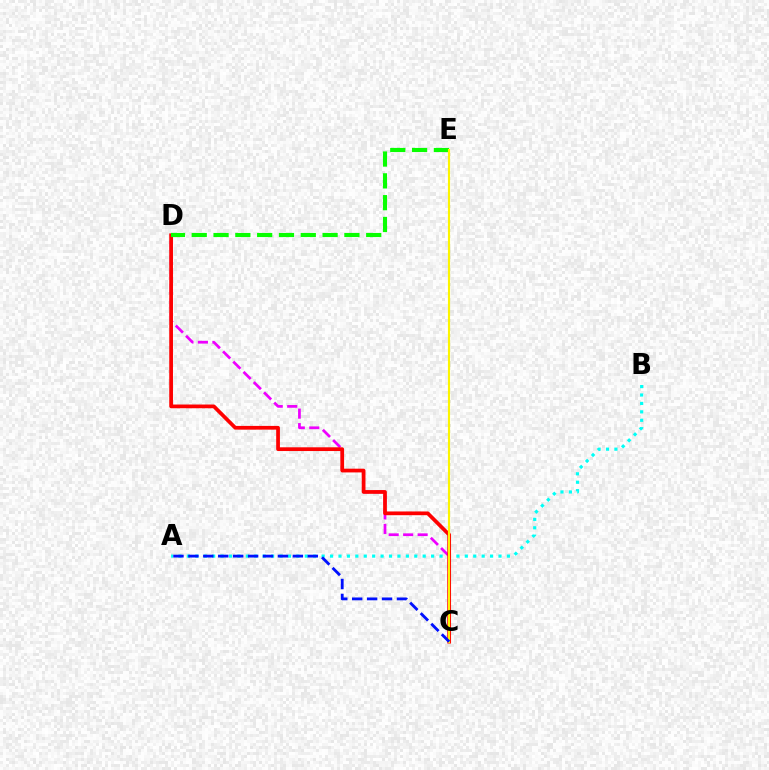{('C', 'D'): [{'color': '#ee00ff', 'line_style': 'dashed', 'thickness': 1.97}, {'color': '#ff0000', 'line_style': 'solid', 'thickness': 2.69}], ('A', 'B'): [{'color': '#00fff6', 'line_style': 'dotted', 'thickness': 2.29}], ('D', 'E'): [{'color': '#08ff00', 'line_style': 'dashed', 'thickness': 2.96}], ('C', 'E'): [{'color': '#fcf500', 'line_style': 'solid', 'thickness': 1.55}], ('A', 'C'): [{'color': '#0010ff', 'line_style': 'dashed', 'thickness': 2.03}]}